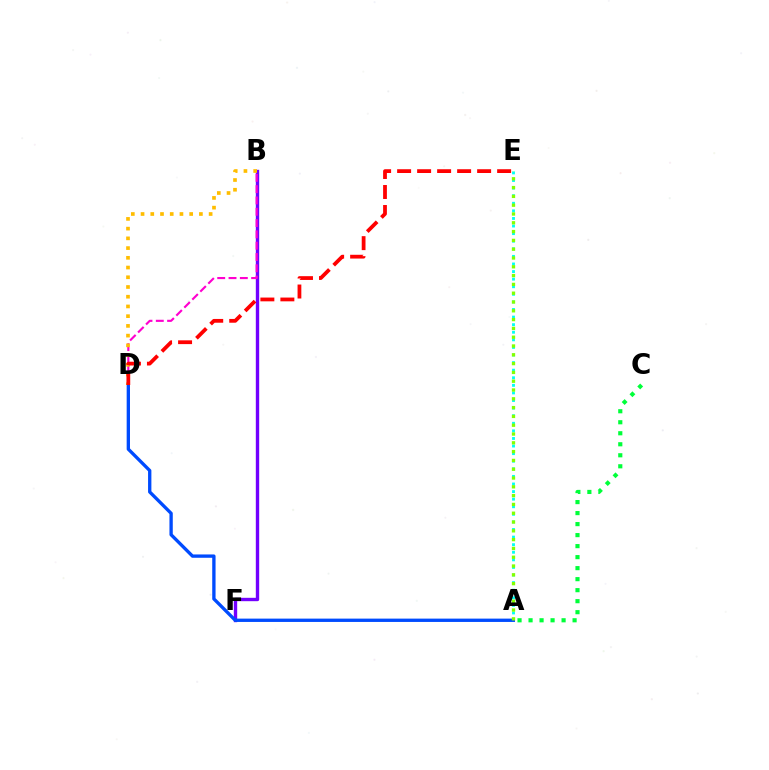{('B', 'F'): [{'color': '#7200ff', 'line_style': 'solid', 'thickness': 2.43}], ('A', 'E'): [{'color': '#00fff6', 'line_style': 'dotted', 'thickness': 2.06}, {'color': '#84ff00', 'line_style': 'dotted', 'thickness': 2.39}], ('A', 'D'): [{'color': '#004bff', 'line_style': 'solid', 'thickness': 2.4}], ('B', 'D'): [{'color': '#ff00cf', 'line_style': 'dashed', 'thickness': 1.54}, {'color': '#ffbd00', 'line_style': 'dotted', 'thickness': 2.64}], ('A', 'C'): [{'color': '#00ff39', 'line_style': 'dotted', 'thickness': 2.99}], ('D', 'E'): [{'color': '#ff0000', 'line_style': 'dashed', 'thickness': 2.72}]}